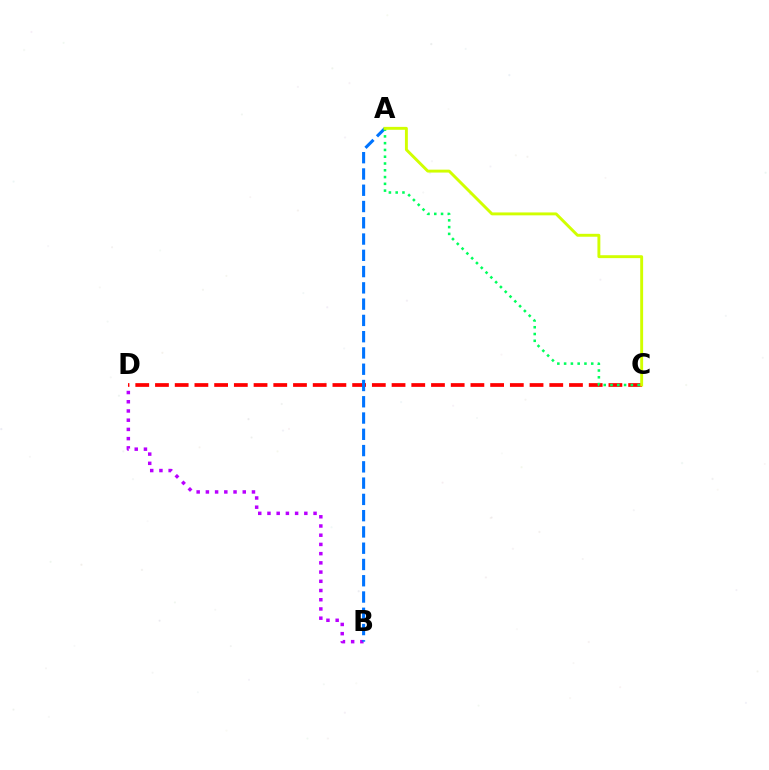{('B', 'D'): [{'color': '#b900ff', 'line_style': 'dotted', 'thickness': 2.5}], ('C', 'D'): [{'color': '#ff0000', 'line_style': 'dashed', 'thickness': 2.68}], ('A', 'B'): [{'color': '#0074ff', 'line_style': 'dashed', 'thickness': 2.21}], ('A', 'C'): [{'color': '#00ff5c', 'line_style': 'dotted', 'thickness': 1.84}, {'color': '#d1ff00', 'line_style': 'solid', 'thickness': 2.1}]}